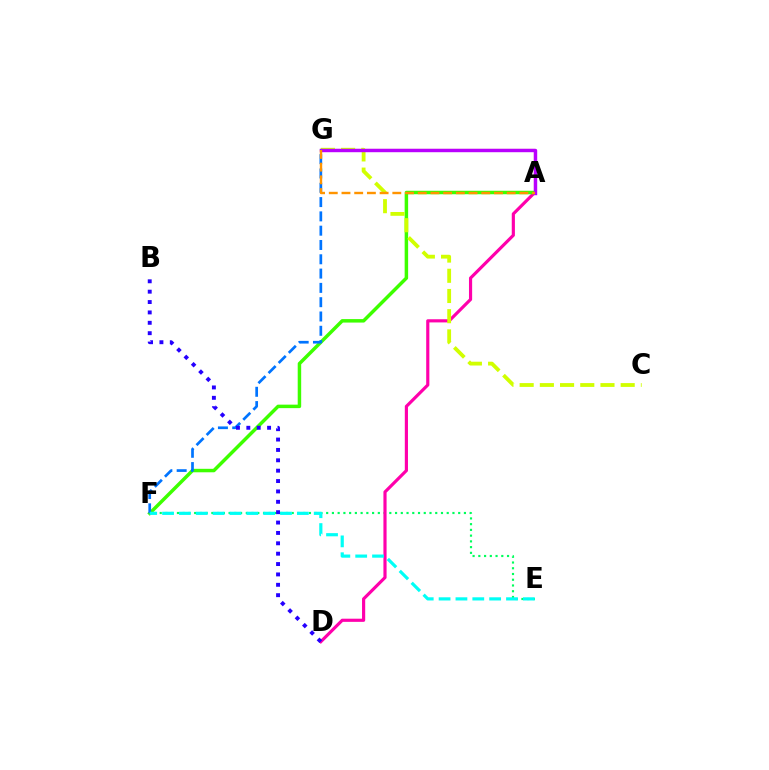{('E', 'F'): [{'color': '#00ff5c', 'line_style': 'dotted', 'thickness': 1.56}, {'color': '#00fff6', 'line_style': 'dashed', 'thickness': 2.29}], ('A', 'D'): [{'color': '#ff00ac', 'line_style': 'solid', 'thickness': 2.28}], ('A', 'G'): [{'color': '#ff0000', 'line_style': 'solid', 'thickness': 1.53}, {'color': '#b900ff', 'line_style': 'solid', 'thickness': 2.46}, {'color': '#ff9400', 'line_style': 'dashed', 'thickness': 1.73}], ('A', 'F'): [{'color': '#3dff00', 'line_style': 'solid', 'thickness': 2.5}], ('C', 'G'): [{'color': '#d1ff00', 'line_style': 'dashed', 'thickness': 2.75}], ('F', 'G'): [{'color': '#0074ff', 'line_style': 'dashed', 'thickness': 1.94}], ('B', 'D'): [{'color': '#2500ff', 'line_style': 'dotted', 'thickness': 2.82}]}